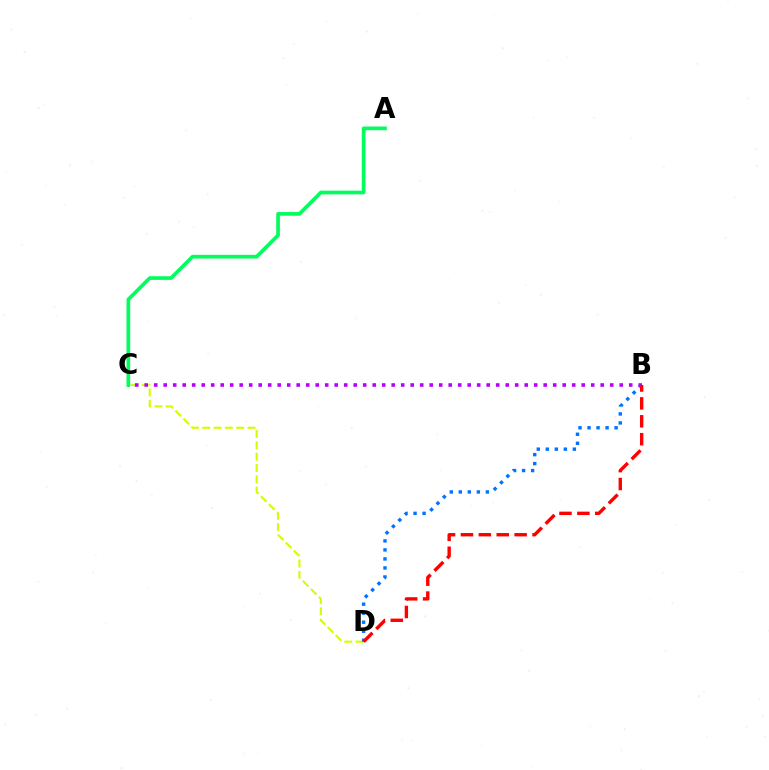{('C', 'D'): [{'color': '#d1ff00', 'line_style': 'dashed', 'thickness': 1.54}], ('B', 'D'): [{'color': '#0074ff', 'line_style': 'dotted', 'thickness': 2.45}, {'color': '#ff0000', 'line_style': 'dashed', 'thickness': 2.43}], ('B', 'C'): [{'color': '#b900ff', 'line_style': 'dotted', 'thickness': 2.58}], ('A', 'C'): [{'color': '#00ff5c', 'line_style': 'solid', 'thickness': 2.65}]}